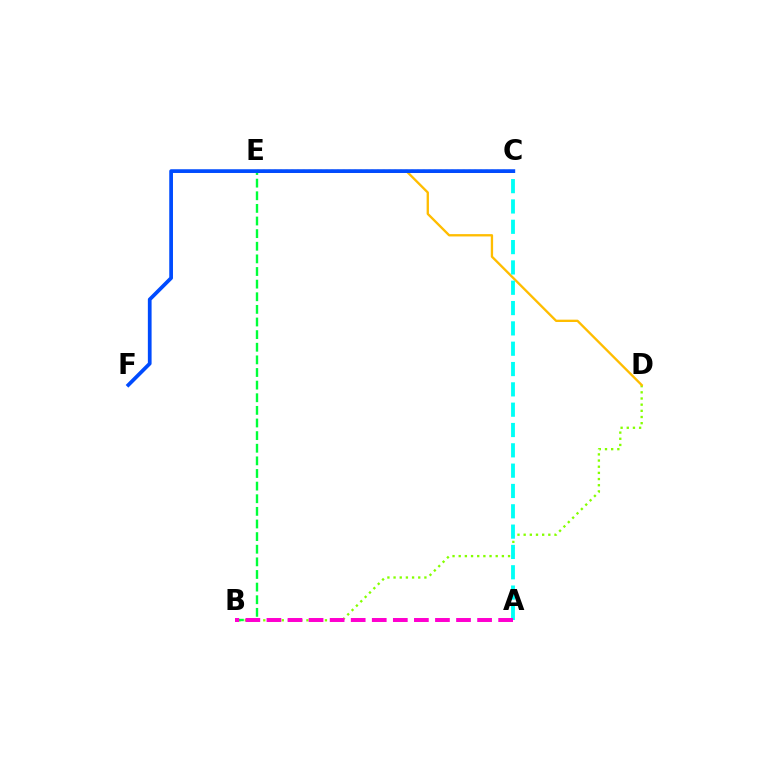{('C', 'E'): [{'color': '#ff0000', 'line_style': 'solid', 'thickness': 1.82}, {'color': '#7200ff', 'line_style': 'dotted', 'thickness': 1.55}], ('B', 'D'): [{'color': '#84ff00', 'line_style': 'dotted', 'thickness': 1.68}], ('D', 'E'): [{'color': '#ffbd00', 'line_style': 'solid', 'thickness': 1.68}], ('B', 'E'): [{'color': '#00ff39', 'line_style': 'dashed', 'thickness': 1.71}], ('A', 'C'): [{'color': '#00fff6', 'line_style': 'dashed', 'thickness': 2.76}], ('C', 'F'): [{'color': '#004bff', 'line_style': 'solid', 'thickness': 2.69}], ('A', 'B'): [{'color': '#ff00cf', 'line_style': 'dashed', 'thickness': 2.86}]}